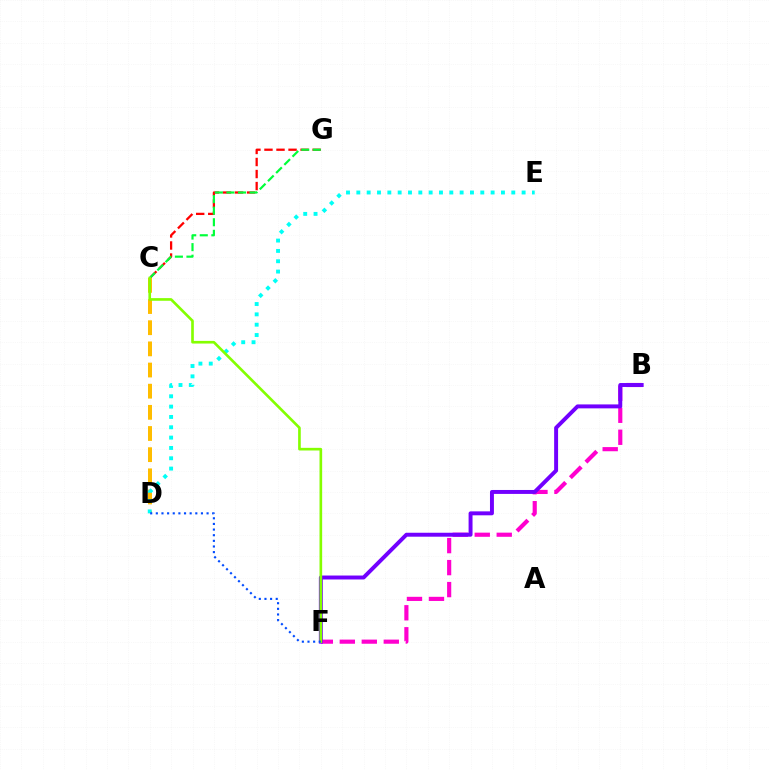{('B', 'F'): [{'color': '#ff00cf', 'line_style': 'dashed', 'thickness': 2.99}, {'color': '#7200ff', 'line_style': 'solid', 'thickness': 2.84}], ('C', 'G'): [{'color': '#ff0000', 'line_style': 'dashed', 'thickness': 1.64}, {'color': '#00ff39', 'line_style': 'dashed', 'thickness': 1.57}], ('C', 'D'): [{'color': '#ffbd00', 'line_style': 'dashed', 'thickness': 2.87}], ('D', 'E'): [{'color': '#00fff6', 'line_style': 'dotted', 'thickness': 2.81}], ('C', 'F'): [{'color': '#84ff00', 'line_style': 'solid', 'thickness': 1.91}], ('D', 'F'): [{'color': '#004bff', 'line_style': 'dotted', 'thickness': 1.53}]}